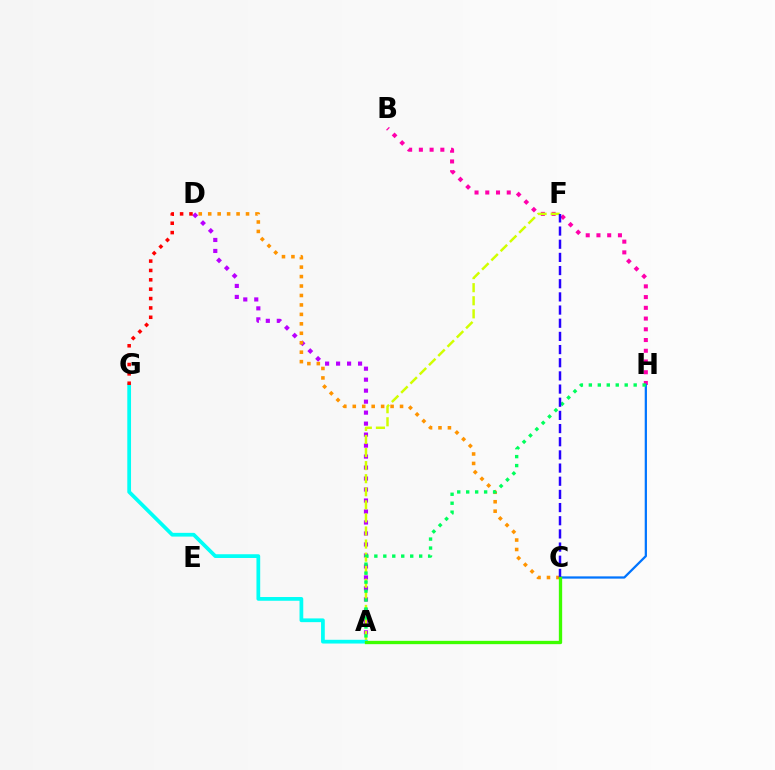{('A', 'D'): [{'color': '#b900ff', 'line_style': 'dotted', 'thickness': 2.99}], ('B', 'H'): [{'color': '#ff00ac', 'line_style': 'dotted', 'thickness': 2.92}], ('A', 'F'): [{'color': '#d1ff00', 'line_style': 'dashed', 'thickness': 1.78}], ('C', 'H'): [{'color': '#0074ff', 'line_style': 'solid', 'thickness': 1.62}], ('A', 'G'): [{'color': '#00fff6', 'line_style': 'solid', 'thickness': 2.69}], ('C', 'D'): [{'color': '#ff9400', 'line_style': 'dotted', 'thickness': 2.57}], ('D', 'G'): [{'color': '#ff0000', 'line_style': 'dotted', 'thickness': 2.54}], ('A', 'H'): [{'color': '#00ff5c', 'line_style': 'dotted', 'thickness': 2.44}], ('C', 'F'): [{'color': '#2500ff', 'line_style': 'dashed', 'thickness': 1.79}], ('A', 'C'): [{'color': '#3dff00', 'line_style': 'solid', 'thickness': 2.39}]}